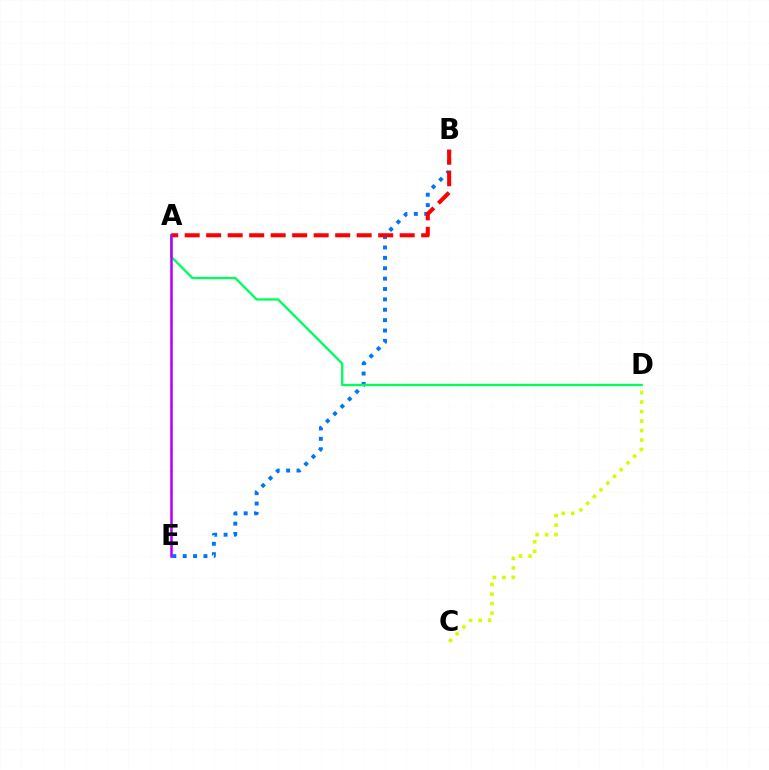{('B', 'E'): [{'color': '#0074ff', 'line_style': 'dotted', 'thickness': 2.82}], ('A', 'D'): [{'color': '#00ff5c', 'line_style': 'solid', 'thickness': 1.69}], ('C', 'D'): [{'color': '#d1ff00', 'line_style': 'dotted', 'thickness': 2.58}], ('A', 'B'): [{'color': '#ff0000', 'line_style': 'dashed', 'thickness': 2.92}], ('A', 'E'): [{'color': '#b900ff', 'line_style': 'solid', 'thickness': 1.83}]}